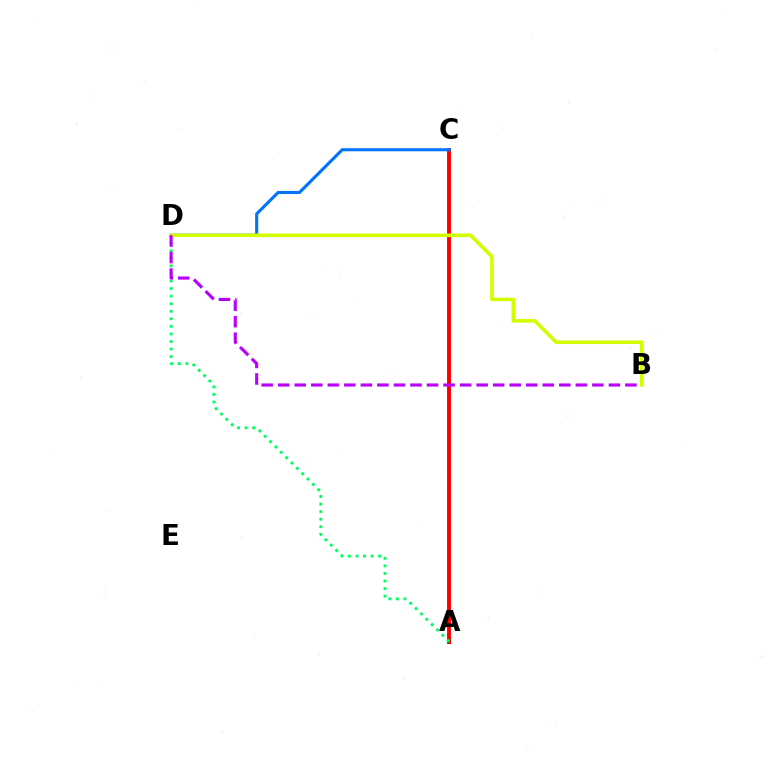{('A', 'C'): [{'color': '#ff0000', 'line_style': 'solid', 'thickness': 2.83}], ('C', 'D'): [{'color': '#0074ff', 'line_style': 'solid', 'thickness': 2.22}], ('A', 'D'): [{'color': '#00ff5c', 'line_style': 'dotted', 'thickness': 2.06}], ('B', 'D'): [{'color': '#d1ff00', 'line_style': 'solid', 'thickness': 2.58}, {'color': '#b900ff', 'line_style': 'dashed', 'thickness': 2.25}]}